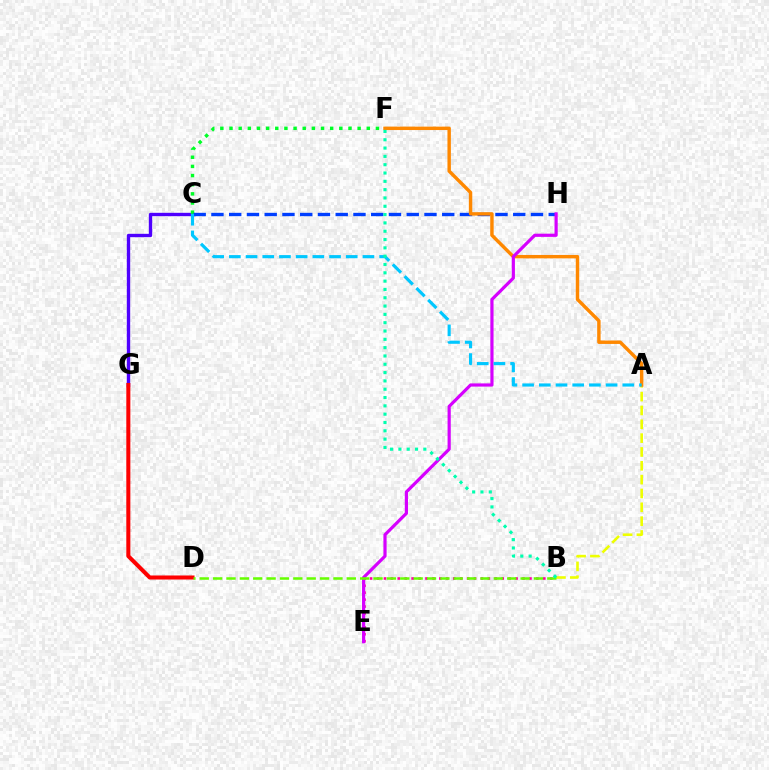{('C', 'G'): [{'color': '#4f00ff', 'line_style': 'solid', 'thickness': 2.42}], ('A', 'B'): [{'color': '#eeff00', 'line_style': 'dashed', 'thickness': 1.88}], ('C', 'F'): [{'color': '#00ff27', 'line_style': 'dotted', 'thickness': 2.49}], ('D', 'G'): [{'color': '#ff0000', 'line_style': 'solid', 'thickness': 2.91}], ('C', 'H'): [{'color': '#003fff', 'line_style': 'dashed', 'thickness': 2.41}], ('B', 'E'): [{'color': '#ff00a0', 'line_style': 'dotted', 'thickness': 1.88}], ('A', 'F'): [{'color': '#ff8800', 'line_style': 'solid', 'thickness': 2.47}], ('E', 'H'): [{'color': '#d600ff', 'line_style': 'solid', 'thickness': 2.29}], ('B', 'D'): [{'color': '#66ff00', 'line_style': 'dashed', 'thickness': 1.82}], ('A', 'C'): [{'color': '#00c7ff', 'line_style': 'dashed', 'thickness': 2.27}], ('B', 'F'): [{'color': '#00ffaf', 'line_style': 'dotted', 'thickness': 2.26}]}